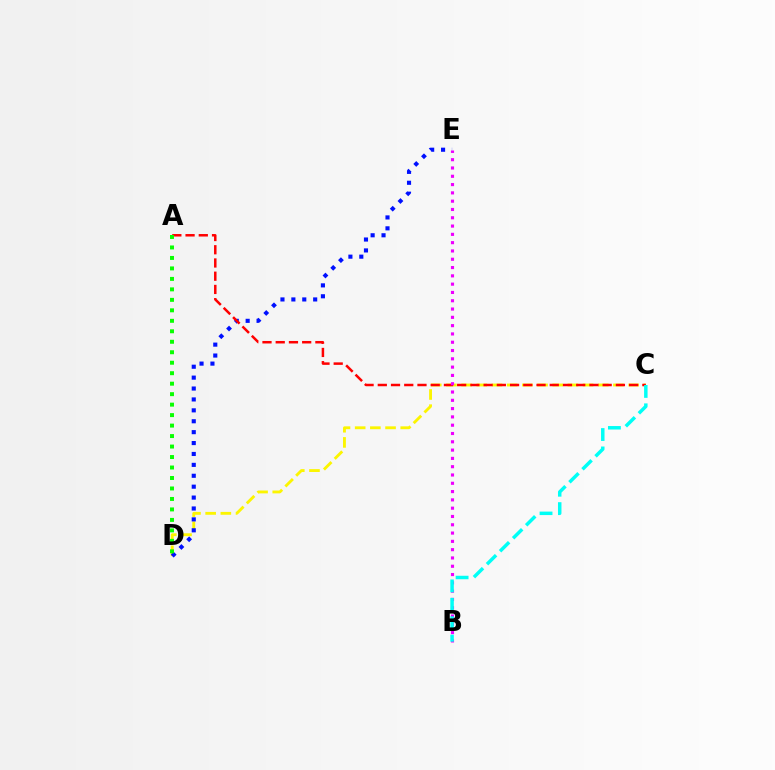{('C', 'D'): [{'color': '#fcf500', 'line_style': 'dashed', 'thickness': 2.06}], ('D', 'E'): [{'color': '#0010ff', 'line_style': 'dotted', 'thickness': 2.96}], ('A', 'C'): [{'color': '#ff0000', 'line_style': 'dashed', 'thickness': 1.8}], ('B', 'E'): [{'color': '#ee00ff', 'line_style': 'dotted', 'thickness': 2.25}], ('B', 'C'): [{'color': '#00fff6', 'line_style': 'dashed', 'thickness': 2.5}], ('A', 'D'): [{'color': '#08ff00', 'line_style': 'dotted', 'thickness': 2.85}]}